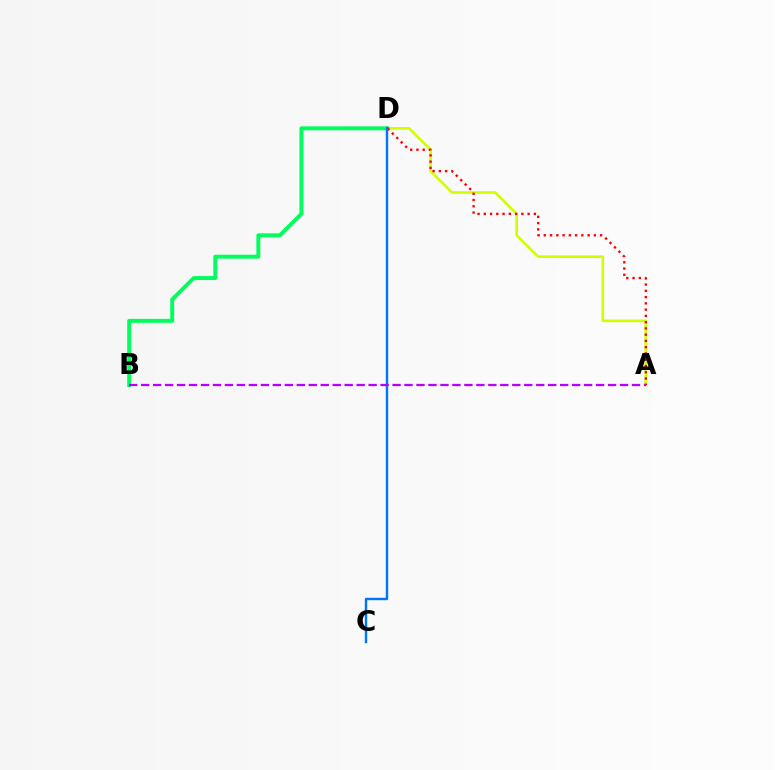{('A', 'D'): [{'color': '#d1ff00', 'line_style': 'solid', 'thickness': 1.92}, {'color': '#ff0000', 'line_style': 'dotted', 'thickness': 1.7}], ('B', 'D'): [{'color': '#00ff5c', 'line_style': 'solid', 'thickness': 2.83}], ('C', 'D'): [{'color': '#0074ff', 'line_style': 'solid', 'thickness': 1.74}], ('A', 'B'): [{'color': '#b900ff', 'line_style': 'dashed', 'thickness': 1.63}]}